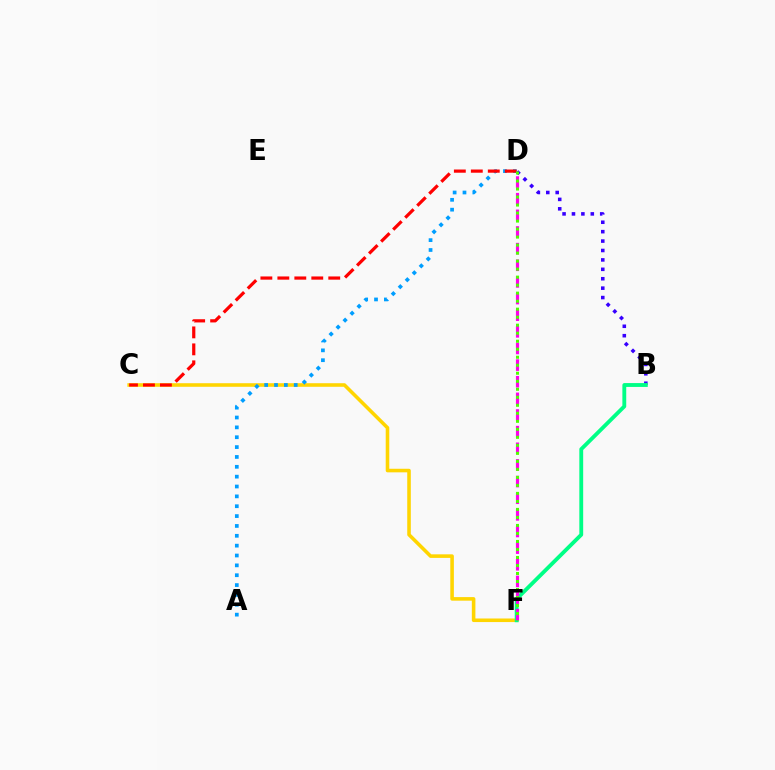{('B', 'D'): [{'color': '#3700ff', 'line_style': 'dotted', 'thickness': 2.56}], ('C', 'F'): [{'color': '#ffd500', 'line_style': 'solid', 'thickness': 2.57}], ('B', 'F'): [{'color': '#00ff86', 'line_style': 'solid', 'thickness': 2.77}], ('D', 'F'): [{'color': '#ff00ed', 'line_style': 'dashed', 'thickness': 2.26}, {'color': '#4fff00', 'line_style': 'dotted', 'thickness': 2.18}], ('A', 'D'): [{'color': '#009eff', 'line_style': 'dotted', 'thickness': 2.68}], ('C', 'D'): [{'color': '#ff0000', 'line_style': 'dashed', 'thickness': 2.31}]}